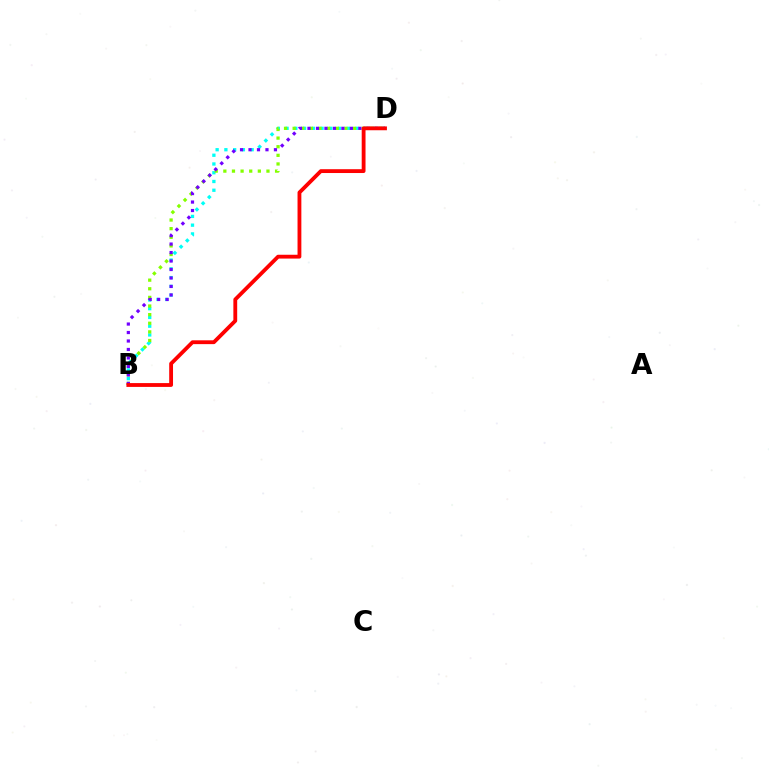{('B', 'D'): [{'color': '#00fff6', 'line_style': 'dotted', 'thickness': 2.38}, {'color': '#84ff00', 'line_style': 'dotted', 'thickness': 2.34}, {'color': '#7200ff', 'line_style': 'dotted', 'thickness': 2.3}, {'color': '#ff0000', 'line_style': 'solid', 'thickness': 2.75}]}